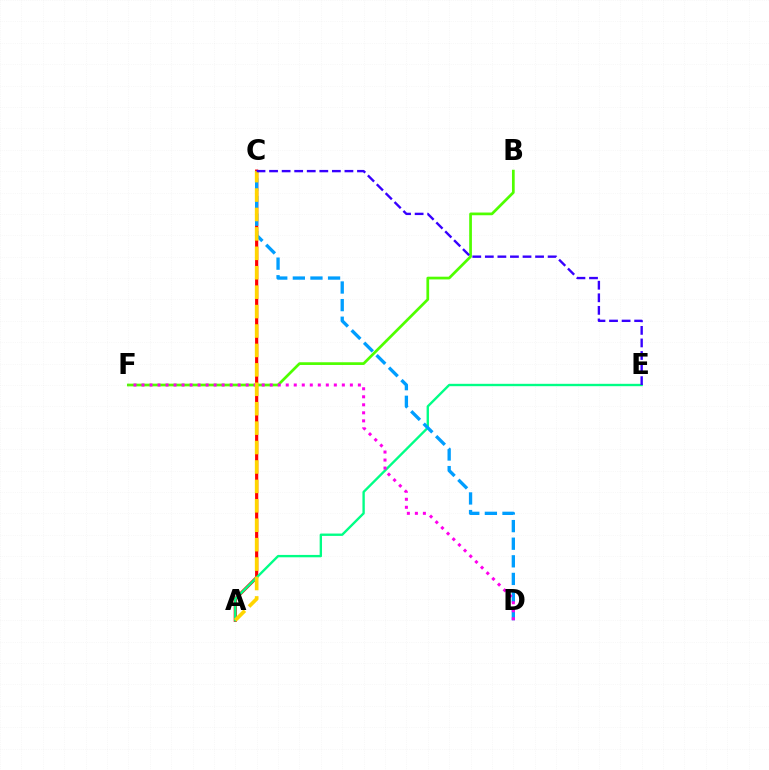{('A', 'C'): [{'color': '#ff0000', 'line_style': 'solid', 'thickness': 2.29}, {'color': '#ffd500', 'line_style': 'dashed', 'thickness': 2.64}], ('B', 'F'): [{'color': '#4fff00', 'line_style': 'solid', 'thickness': 1.96}], ('A', 'E'): [{'color': '#00ff86', 'line_style': 'solid', 'thickness': 1.7}], ('C', 'D'): [{'color': '#009eff', 'line_style': 'dashed', 'thickness': 2.39}], ('D', 'F'): [{'color': '#ff00ed', 'line_style': 'dotted', 'thickness': 2.18}], ('C', 'E'): [{'color': '#3700ff', 'line_style': 'dashed', 'thickness': 1.71}]}